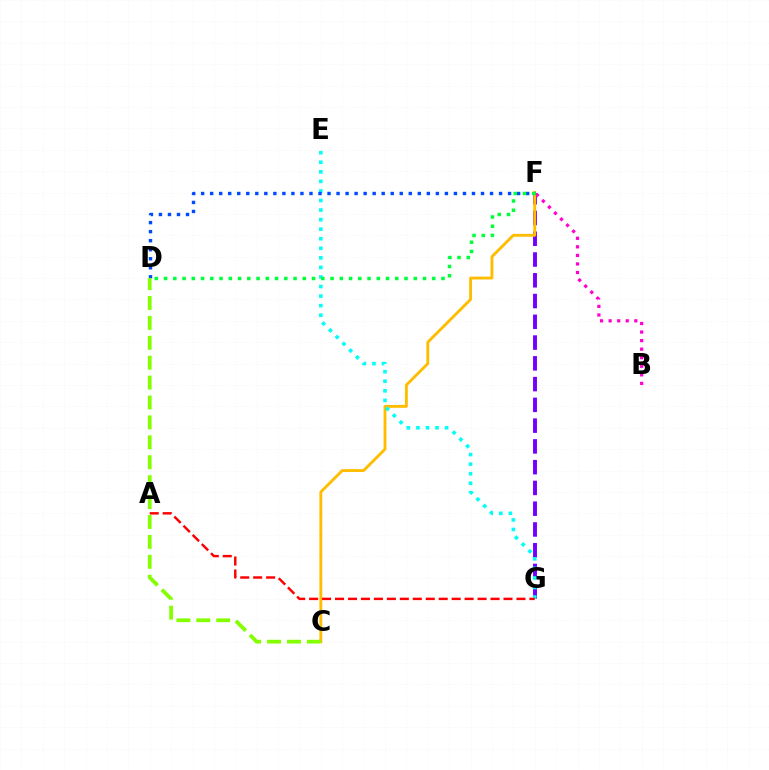{('F', 'G'): [{'color': '#7200ff', 'line_style': 'dashed', 'thickness': 2.82}], ('B', 'F'): [{'color': '#ff00cf', 'line_style': 'dotted', 'thickness': 2.32}], ('C', 'F'): [{'color': '#ffbd00', 'line_style': 'solid', 'thickness': 2.07}], ('E', 'G'): [{'color': '#00fff6', 'line_style': 'dotted', 'thickness': 2.6}], ('A', 'G'): [{'color': '#ff0000', 'line_style': 'dashed', 'thickness': 1.76}], ('D', 'F'): [{'color': '#004bff', 'line_style': 'dotted', 'thickness': 2.45}, {'color': '#00ff39', 'line_style': 'dotted', 'thickness': 2.51}], ('C', 'D'): [{'color': '#84ff00', 'line_style': 'dashed', 'thickness': 2.7}]}